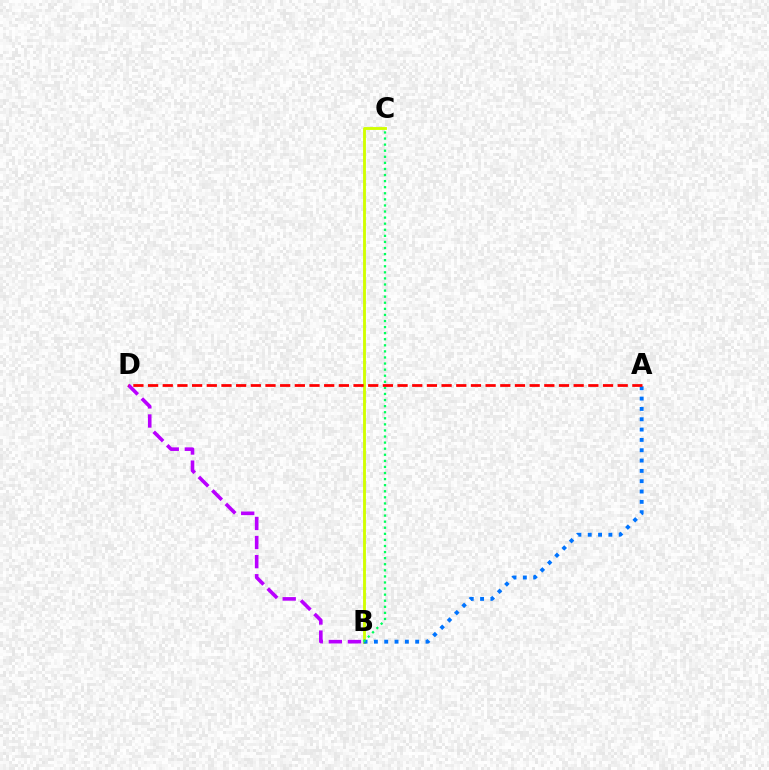{('B', 'C'): [{'color': '#d1ff00', 'line_style': 'solid', 'thickness': 2.06}, {'color': '#00ff5c', 'line_style': 'dotted', 'thickness': 1.65}], ('A', 'B'): [{'color': '#0074ff', 'line_style': 'dotted', 'thickness': 2.81}], ('B', 'D'): [{'color': '#b900ff', 'line_style': 'dashed', 'thickness': 2.59}], ('A', 'D'): [{'color': '#ff0000', 'line_style': 'dashed', 'thickness': 1.99}]}